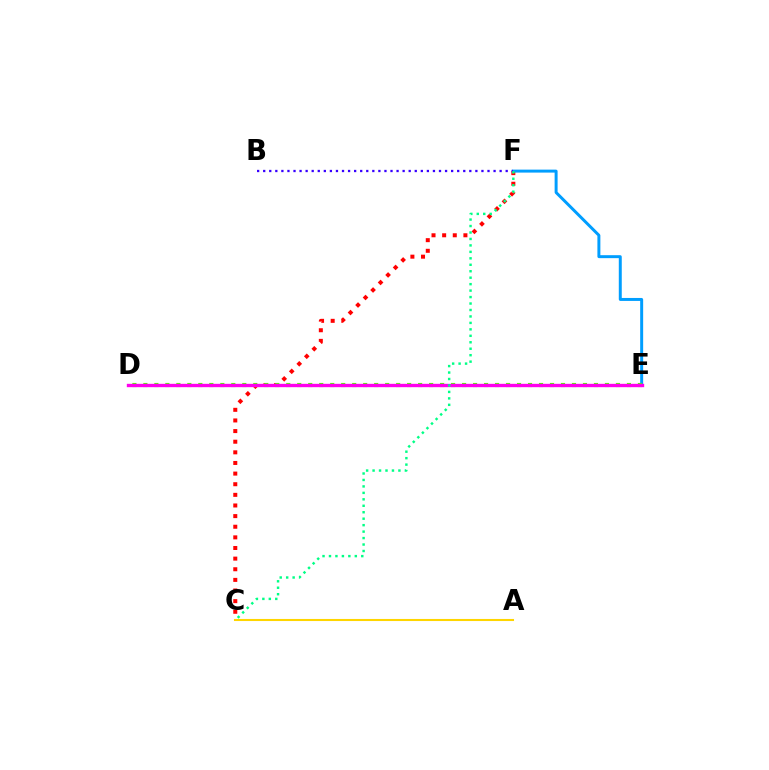{('A', 'C'): [{'color': '#ffd500', 'line_style': 'solid', 'thickness': 1.5}], ('C', 'F'): [{'color': '#ff0000', 'line_style': 'dotted', 'thickness': 2.89}, {'color': '#00ff86', 'line_style': 'dotted', 'thickness': 1.75}], ('E', 'F'): [{'color': '#009eff', 'line_style': 'solid', 'thickness': 2.14}], ('D', 'E'): [{'color': '#4fff00', 'line_style': 'dotted', 'thickness': 2.99}, {'color': '#ff00ed', 'line_style': 'solid', 'thickness': 2.42}], ('B', 'F'): [{'color': '#3700ff', 'line_style': 'dotted', 'thickness': 1.65}]}